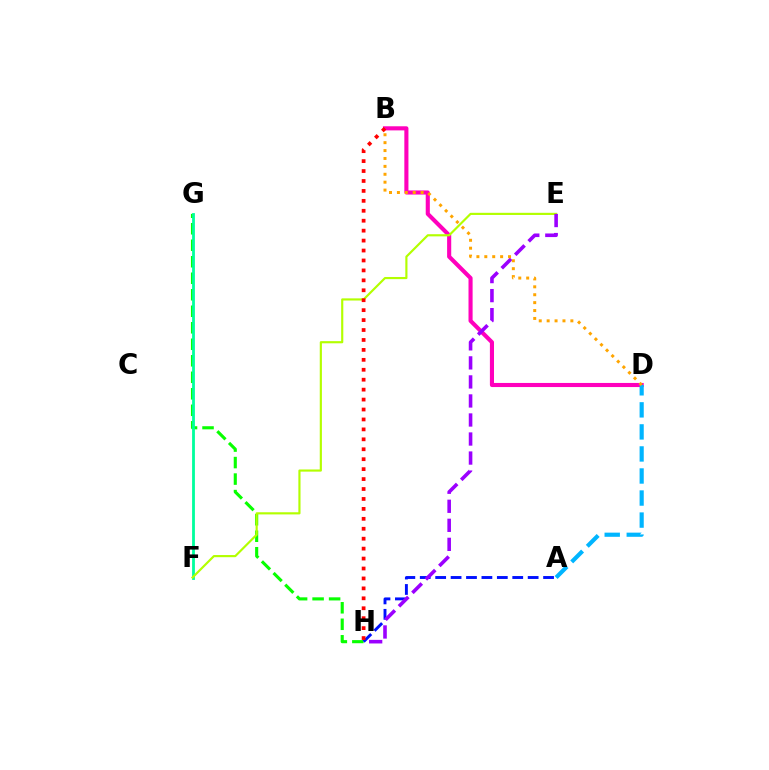{('G', 'H'): [{'color': '#08ff00', 'line_style': 'dashed', 'thickness': 2.24}], ('A', 'H'): [{'color': '#0010ff', 'line_style': 'dashed', 'thickness': 2.09}], ('F', 'G'): [{'color': '#00ff9d', 'line_style': 'solid', 'thickness': 2.02}], ('B', 'D'): [{'color': '#ff00bd', 'line_style': 'solid', 'thickness': 2.95}, {'color': '#ffa500', 'line_style': 'dotted', 'thickness': 2.15}], ('E', 'F'): [{'color': '#b3ff00', 'line_style': 'solid', 'thickness': 1.55}], ('B', 'H'): [{'color': '#ff0000', 'line_style': 'dotted', 'thickness': 2.7}], ('E', 'H'): [{'color': '#9b00ff', 'line_style': 'dashed', 'thickness': 2.59}], ('A', 'D'): [{'color': '#00b5ff', 'line_style': 'dashed', 'thickness': 2.99}]}